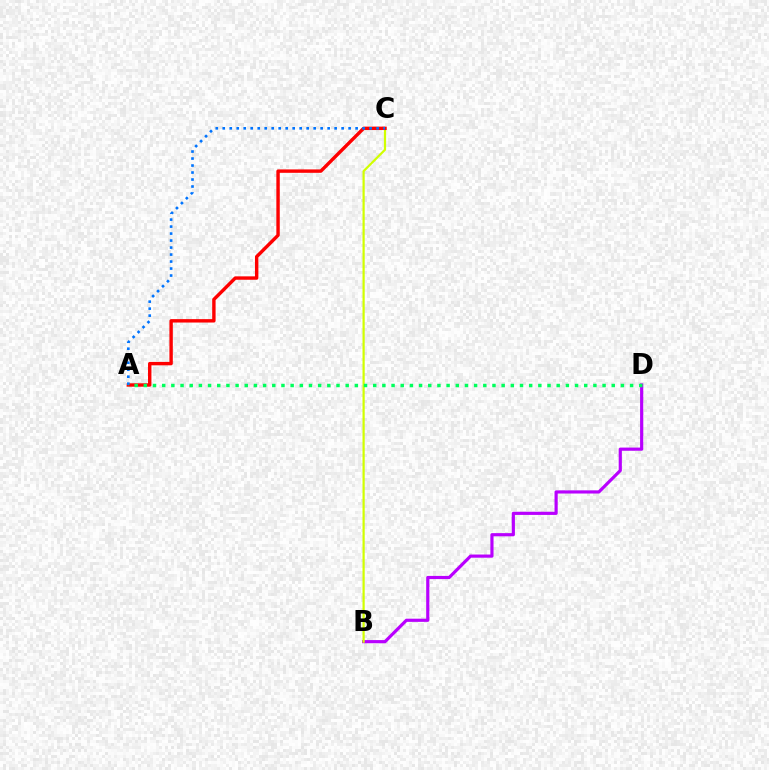{('B', 'D'): [{'color': '#b900ff', 'line_style': 'solid', 'thickness': 2.28}], ('B', 'C'): [{'color': '#d1ff00', 'line_style': 'solid', 'thickness': 1.59}], ('A', 'C'): [{'color': '#ff0000', 'line_style': 'solid', 'thickness': 2.45}, {'color': '#0074ff', 'line_style': 'dotted', 'thickness': 1.9}], ('A', 'D'): [{'color': '#00ff5c', 'line_style': 'dotted', 'thickness': 2.49}]}